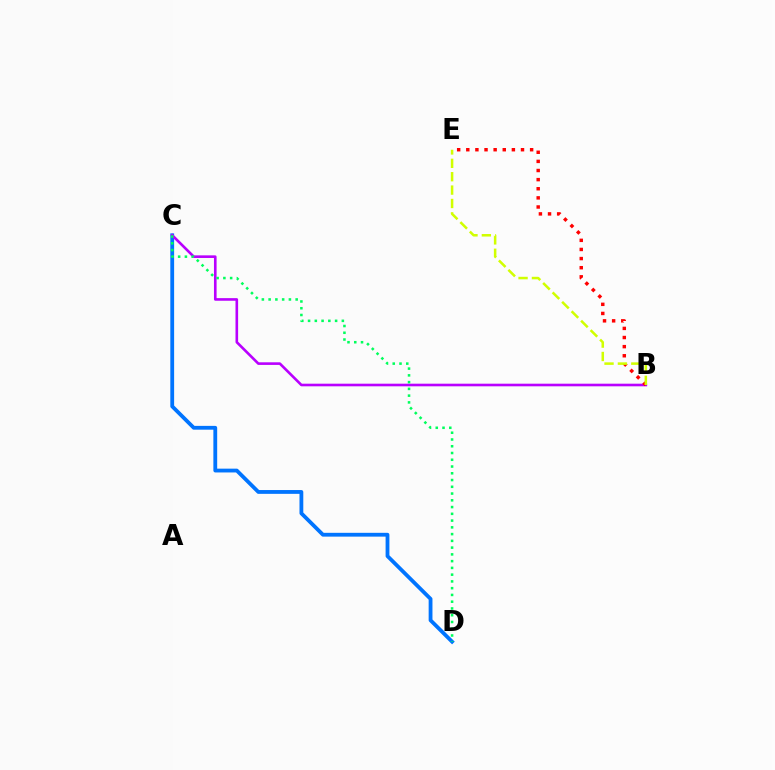{('C', 'D'): [{'color': '#0074ff', 'line_style': 'solid', 'thickness': 2.74}, {'color': '#00ff5c', 'line_style': 'dotted', 'thickness': 1.84}], ('B', 'C'): [{'color': '#b900ff', 'line_style': 'solid', 'thickness': 1.89}], ('B', 'E'): [{'color': '#ff0000', 'line_style': 'dotted', 'thickness': 2.48}, {'color': '#d1ff00', 'line_style': 'dashed', 'thickness': 1.82}]}